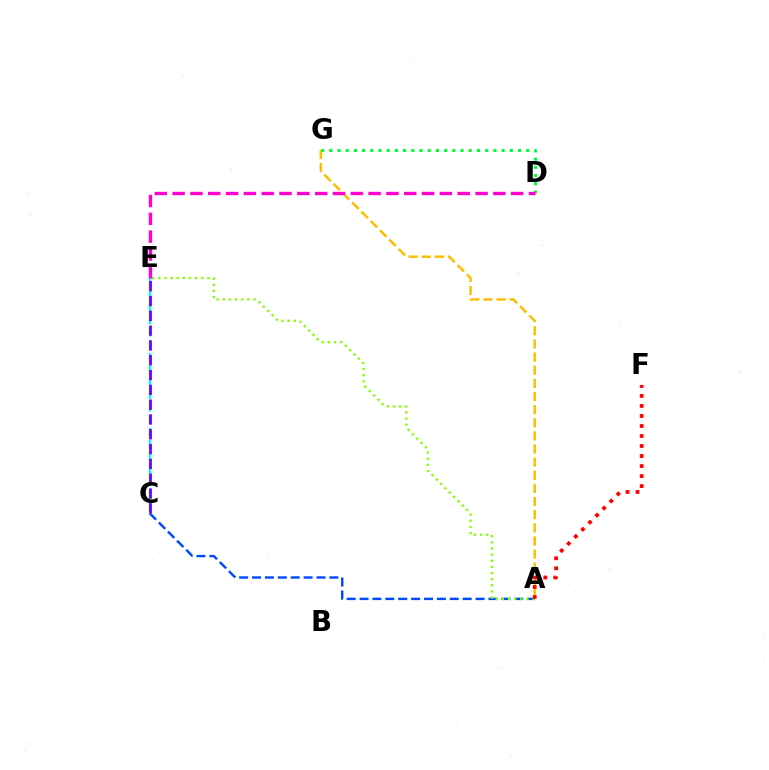{('A', 'C'): [{'color': '#004bff', 'line_style': 'dashed', 'thickness': 1.75}], ('A', 'E'): [{'color': '#84ff00', 'line_style': 'dotted', 'thickness': 1.67}], ('A', 'G'): [{'color': '#ffbd00', 'line_style': 'dashed', 'thickness': 1.78}], ('D', 'G'): [{'color': '#00ff39', 'line_style': 'dotted', 'thickness': 2.23}], ('C', 'E'): [{'color': '#00fff6', 'line_style': 'dashed', 'thickness': 1.69}, {'color': '#7200ff', 'line_style': 'dashed', 'thickness': 2.01}], ('D', 'E'): [{'color': '#ff00cf', 'line_style': 'dashed', 'thickness': 2.42}], ('A', 'F'): [{'color': '#ff0000', 'line_style': 'dotted', 'thickness': 2.72}]}